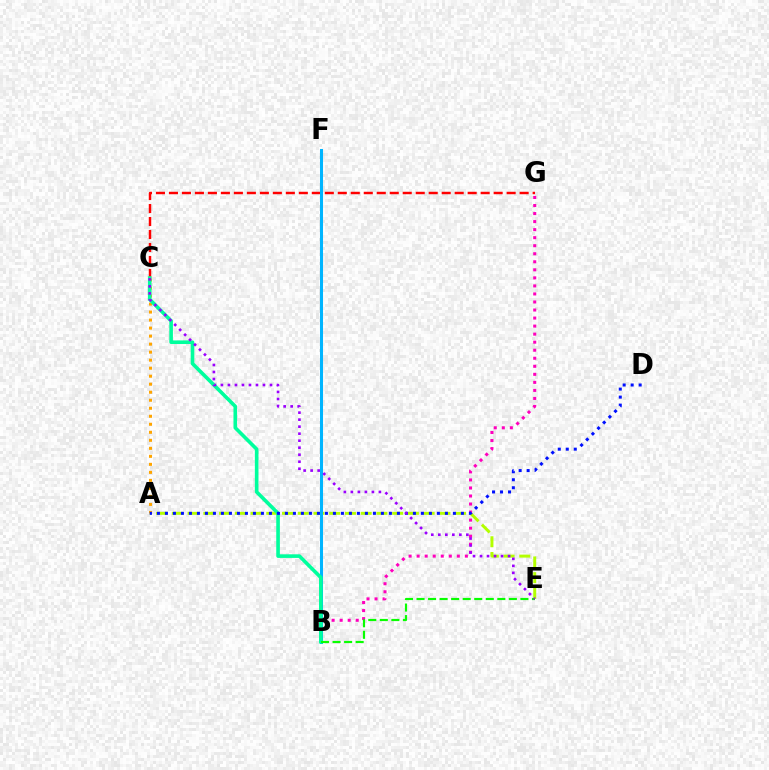{('A', 'E'): [{'color': '#b3ff00', 'line_style': 'dashed', 'thickness': 2.14}], ('A', 'C'): [{'color': '#ffa500', 'line_style': 'dotted', 'thickness': 2.18}], ('B', 'G'): [{'color': '#ff00bd', 'line_style': 'dotted', 'thickness': 2.18}], ('C', 'G'): [{'color': '#ff0000', 'line_style': 'dashed', 'thickness': 1.76}], ('B', 'F'): [{'color': '#00b5ff', 'line_style': 'solid', 'thickness': 2.19}], ('B', 'C'): [{'color': '#00ff9d', 'line_style': 'solid', 'thickness': 2.6}], ('A', 'D'): [{'color': '#0010ff', 'line_style': 'dotted', 'thickness': 2.17}], ('B', 'E'): [{'color': '#08ff00', 'line_style': 'dashed', 'thickness': 1.57}], ('C', 'E'): [{'color': '#9b00ff', 'line_style': 'dotted', 'thickness': 1.9}]}